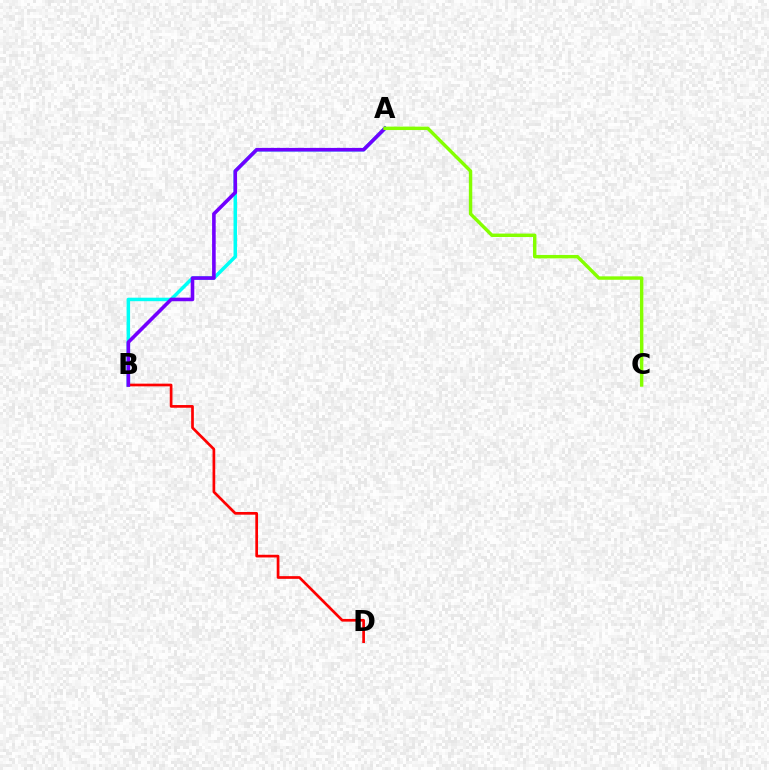{('A', 'B'): [{'color': '#00fff6', 'line_style': 'solid', 'thickness': 2.52}, {'color': '#7200ff', 'line_style': 'solid', 'thickness': 2.59}], ('B', 'D'): [{'color': '#ff0000', 'line_style': 'solid', 'thickness': 1.94}], ('A', 'C'): [{'color': '#84ff00', 'line_style': 'solid', 'thickness': 2.46}]}